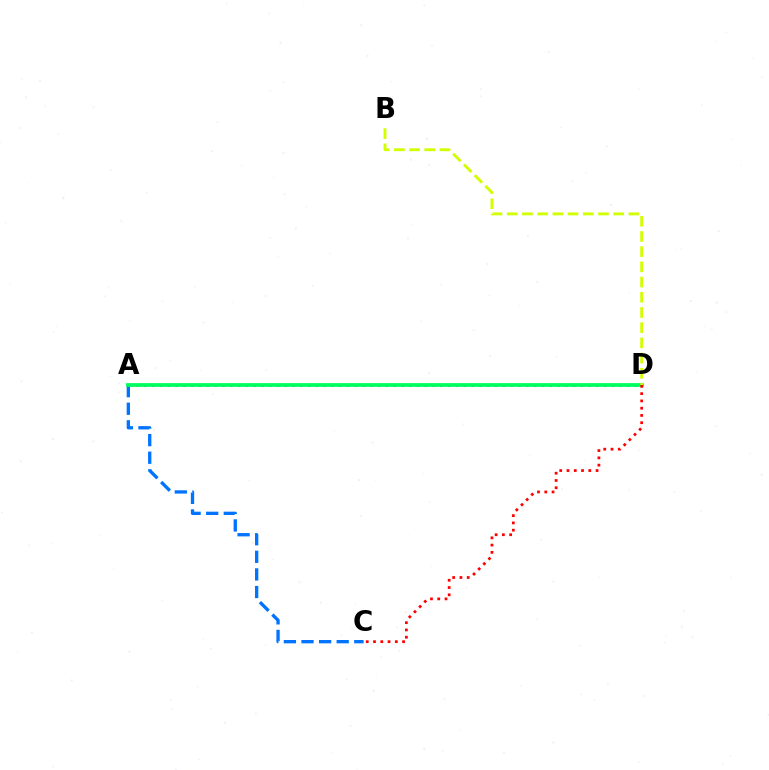{('A', 'D'): [{'color': '#b900ff', 'line_style': 'dotted', 'thickness': 2.12}, {'color': '#00ff5c', 'line_style': 'solid', 'thickness': 2.71}], ('A', 'C'): [{'color': '#0074ff', 'line_style': 'dashed', 'thickness': 2.39}], ('B', 'D'): [{'color': '#d1ff00', 'line_style': 'dashed', 'thickness': 2.07}], ('C', 'D'): [{'color': '#ff0000', 'line_style': 'dotted', 'thickness': 1.97}]}